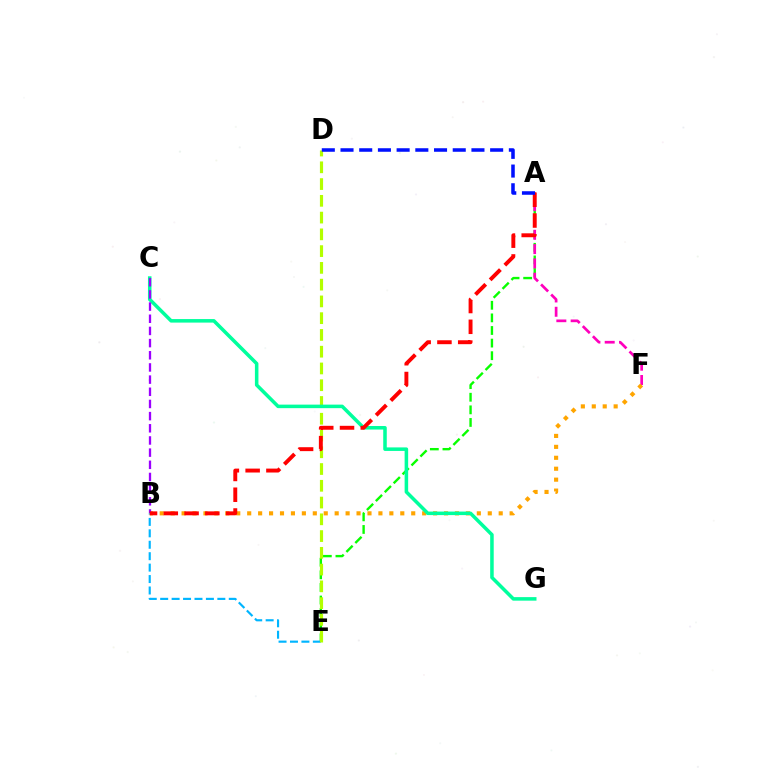{('A', 'E'): [{'color': '#08ff00', 'line_style': 'dashed', 'thickness': 1.71}], ('A', 'F'): [{'color': '#ff00bd', 'line_style': 'dashed', 'thickness': 1.94}], ('B', 'F'): [{'color': '#ffa500', 'line_style': 'dotted', 'thickness': 2.97}], ('B', 'E'): [{'color': '#00b5ff', 'line_style': 'dashed', 'thickness': 1.55}], ('D', 'E'): [{'color': '#b3ff00', 'line_style': 'dashed', 'thickness': 2.28}], ('C', 'G'): [{'color': '#00ff9d', 'line_style': 'solid', 'thickness': 2.54}], ('B', 'C'): [{'color': '#9b00ff', 'line_style': 'dashed', 'thickness': 1.65}], ('A', 'B'): [{'color': '#ff0000', 'line_style': 'dashed', 'thickness': 2.82}], ('A', 'D'): [{'color': '#0010ff', 'line_style': 'dashed', 'thickness': 2.54}]}